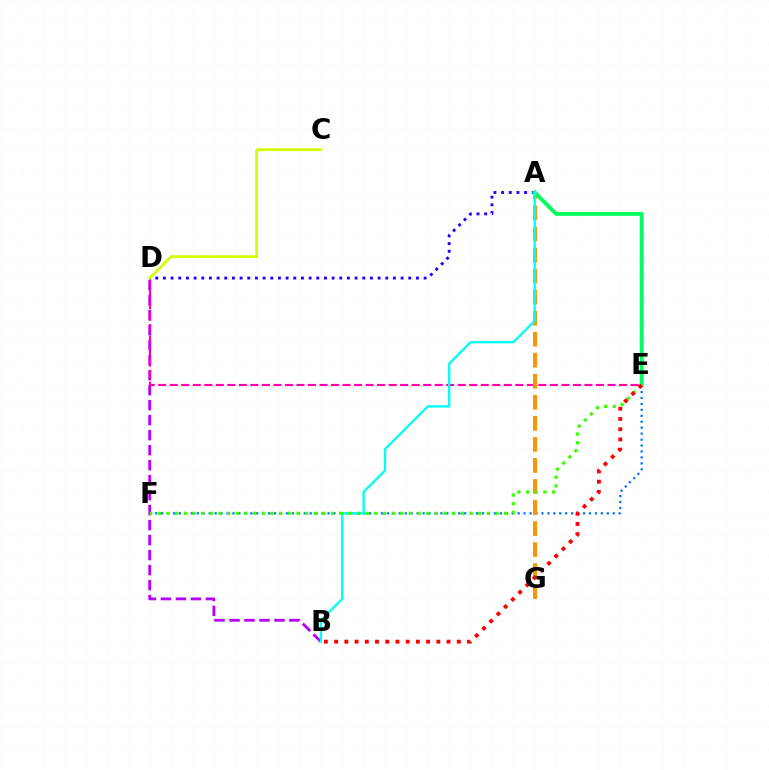{('B', 'D'): [{'color': '#b900ff', 'line_style': 'dashed', 'thickness': 2.04}], ('D', 'E'): [{'color': '#ff00ac', 'line_style': 'dashed', 'thickness': 1.56}], ('E', 'F'): [{'color': '#0074ff', 'line_style': 'dotted', 'thickness': 1.61}, {'color': '#3dff00', 'line_style': 'dotted', 'thickness': 2.35}], ('A', 'G'): [{'color': '#ff9400', 'line_style': 'dashed', 'thickness': 2.86}], ('A', 'D'): [{'color': '#2500ff', 'line_style': 'dotted', 'thickness': 2.08}], ('A', 'E'): [{'color': '#00ff5c', 'line_style': 'solid', 'thickness': 2.83}], ('A', 'B'): [{'color': '#00fff6', 'line_style': 'solid', 'thickness': 1.67}], ('C', 'D'): [{'color': '#d1ff00', 'line_style': 'solid', 'thickness': 1.99}], ('B', 'E'): [{'color': '#ff0000', 'line_style': 'dotted', 'thickness': 2.78}]}